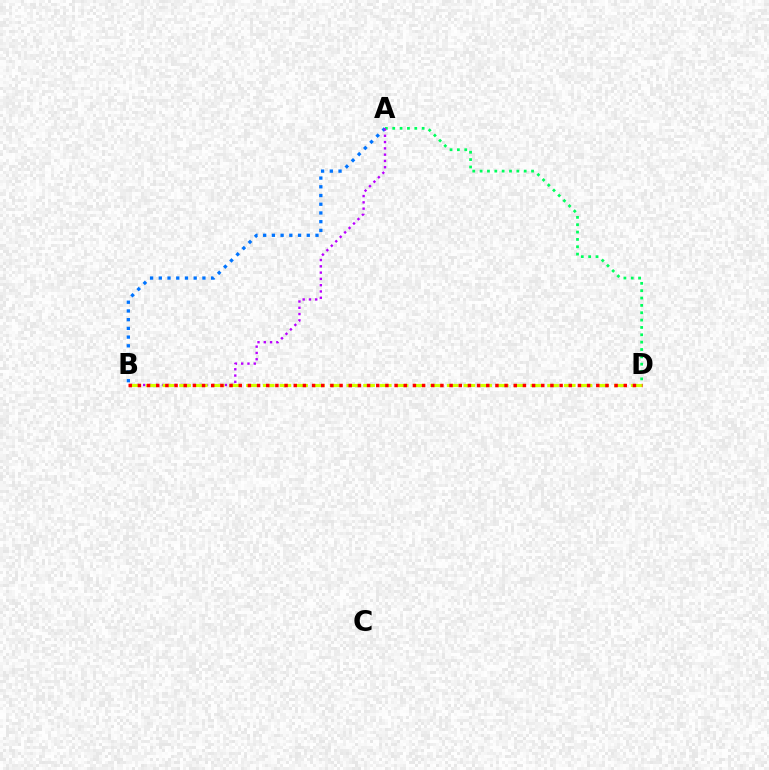{('A', 'B'): [{'color': '#0074ff', 'line_style': 'dotted', 'thickness': 2.37}, {'color': '#b900ff', 'line_style': 'dotted', 'thickness': 1.71}], ('A', 'D'): [{'color': '#00ff5c', 'line_style': 'dotted', 'thickness': 2.0}], ('B', 'D'): [{'color': '#d1ff00', 'line_style': 'dashed', 'thickness': 2.27}, {'color': '#ff0000', 'line_style': 'dotted', 'thickness': 2.49}]}